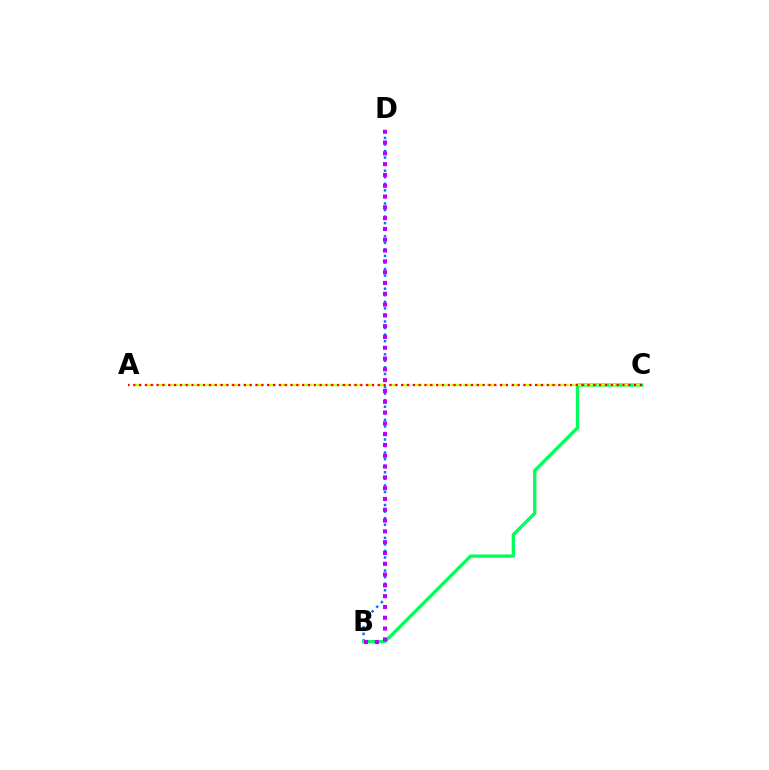{('B', 'D'): [{'color': '#0074ff', 'line_style': 'dotted', 'thickness': 1.78}, {'color': '#b900ff', 'line_style': 'dotted', 'thickness': 2.93}], ('B', 'C'): [{'color': '#00ff5c', 'line_style': 'solid', 'thickness': 2.38}], ('A', 'C'): [{'color': '#d1ff00', 'line_style': 'dashed', 'thickness': 1.66}, {'color': '#ff0000', 'line_style': 'dotted', 'thickness': 1.58}]}